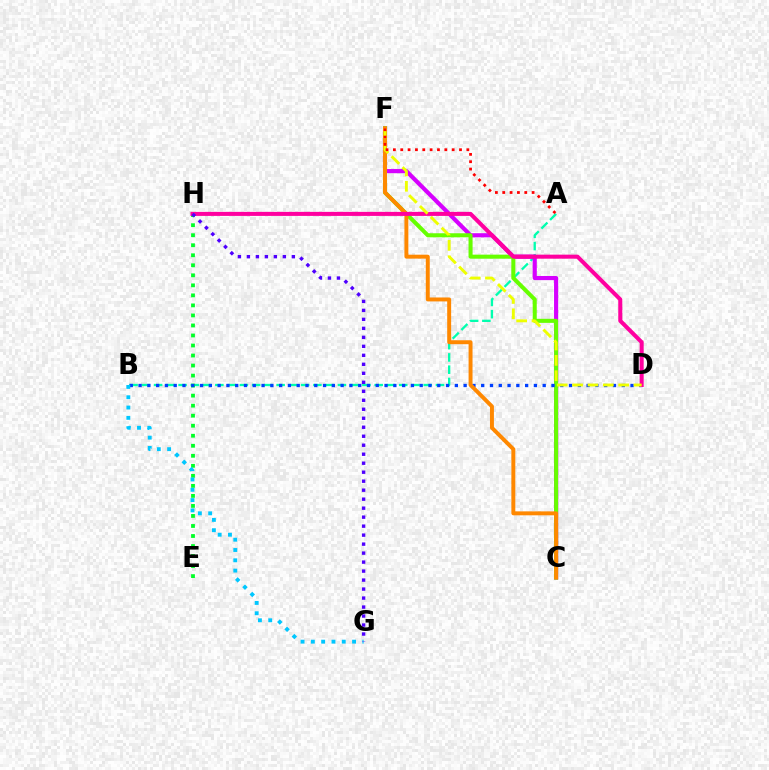{('A', 'B'): [{'color': '#00ffaf', 'line_style': 'dashed', 'thickness': 1.66}], ('E', 'H'): [{'color': '#00ff27', 'line_style': 'dotted', 'thickness': 2.72}], ('C', 'F'): [{'color': '#d600ff', 'line_style': 'solid', 'thickness': 2.98}, {'color': '#66ff00', 'line_style': 'solid', 'thickness': 2.91}, {'color': '#ff8800', 'line_style': 'solid', 'thickness': 2.84}], ('B', 'D'): [{'color': '#003fff', 'line_style': 'dotted', 'thickness': 2.39}], ('B', 'G'): [{'color': '#00c7ff', 'line_style': 'dotted', 'thickness': 2.8}], ('D', 'H'): [{'color': '#ff00a0', 'line_style': 'solid', 'thickness': 2.91}], ('D', 'F'): [{'color': '#eeff00', 'line_style': 'dashed', 'thickness': 2.09}], ('A', 'F'): [{'color': '#ff0000', 'line_style': 'dotted', 'thickness': 2.0}], ('G', 'H'): [{'color': '#4f00ff', 'line_style': 'dotted', 'thickness': 2.44}]}